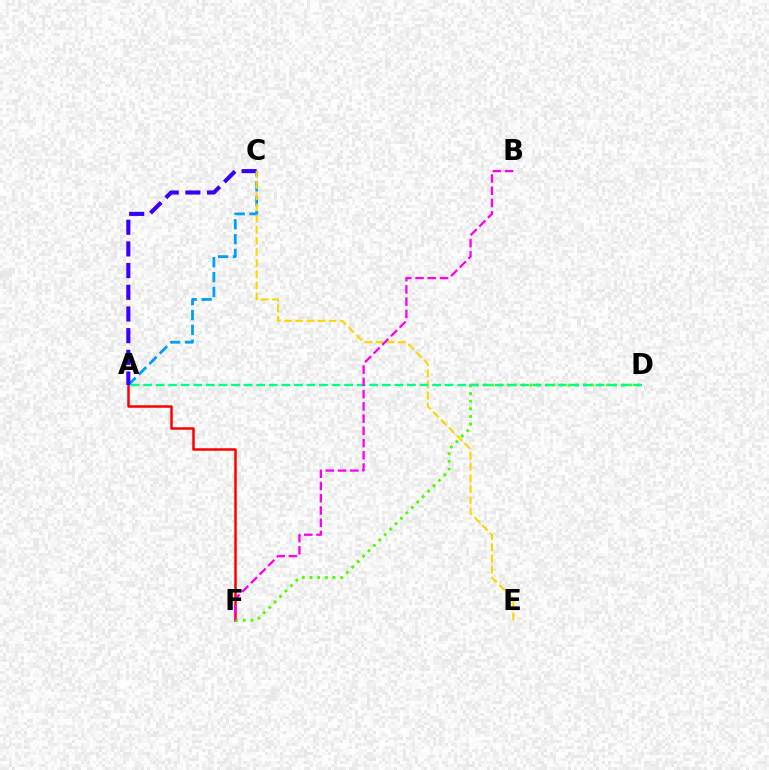{('A', 'F'): [{'color': '#ff0000', 'line_style': 'solid', 'thickness': 1.8}], ('A', 'C'): [{'color': '#009eff', 'line_style': 'dashed', 'thickness': 2.02}, {'color': '#3700ff', 'line_style': 'dashed', 'thickness': 2.95}], ('D', 'F'): [{'color': '#4fff00', 'line_style': 'dotted', 'thickness': 2.08}], ('C', 'E'): [{'color': '#ffd500', 'line_style': 'dashed', 'thickness': 1.51}], ('A', 'D'): [{'color': '#00ff86', 'line_style': 'dashed', 'thickness': 1.71}], ('B', 'F'): [{'color': '#ff00ed', 'line_style': 'dashed', 'thickness': 1.66}]}